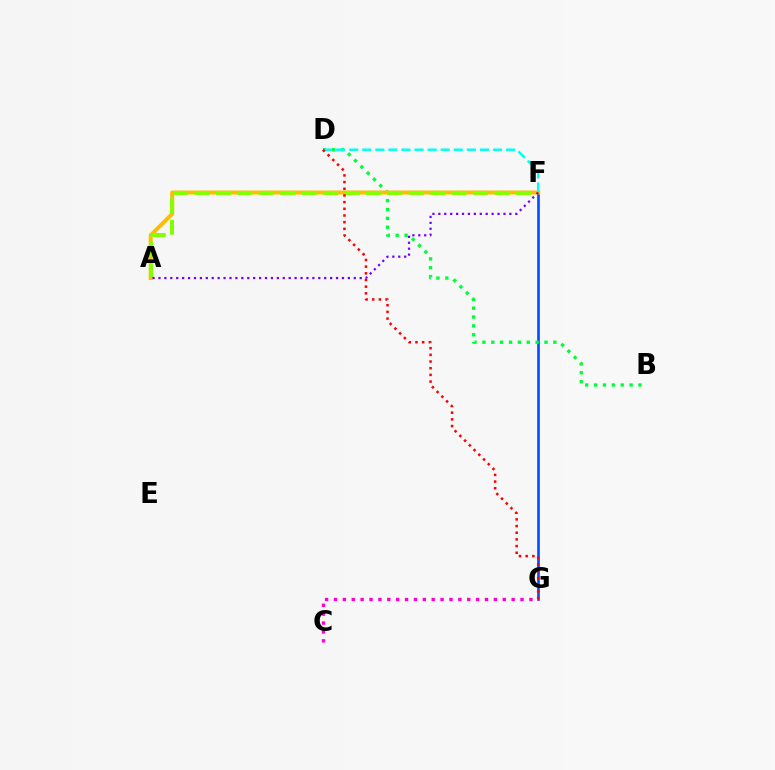{('F', 'G'): [{'color': '#004bff', 'line_style': 'solid', 'thickness': 1.89}], ('C', 'G'): [{'color': '#ff00cf', 'line_style': 'dotted', 'thickness': 2.41}], ('B', 'D'): [{'color': '#00ff39', 'line_style': 'dotted', 'thickness': 2.41}], ('A', 'F'): [{'color': '#ffbd00', 'line_style': 'solid', 'thickness': 2.88}, {'color': '#84ff00', 'line_style': 'dashed', 'thickness': 2.91}, {'color': '#7200ff', 'line_style': 'dotted', 'thickness': 1.61}], ('D', 'F'): [{'color': '#00fff6', 'line_style': 'dashed', 'thickness': 1.78}], ('D', 'G'): [{'color': '#ff0000', 'line_style': 'dotted', 'thickness': 1.81}]}